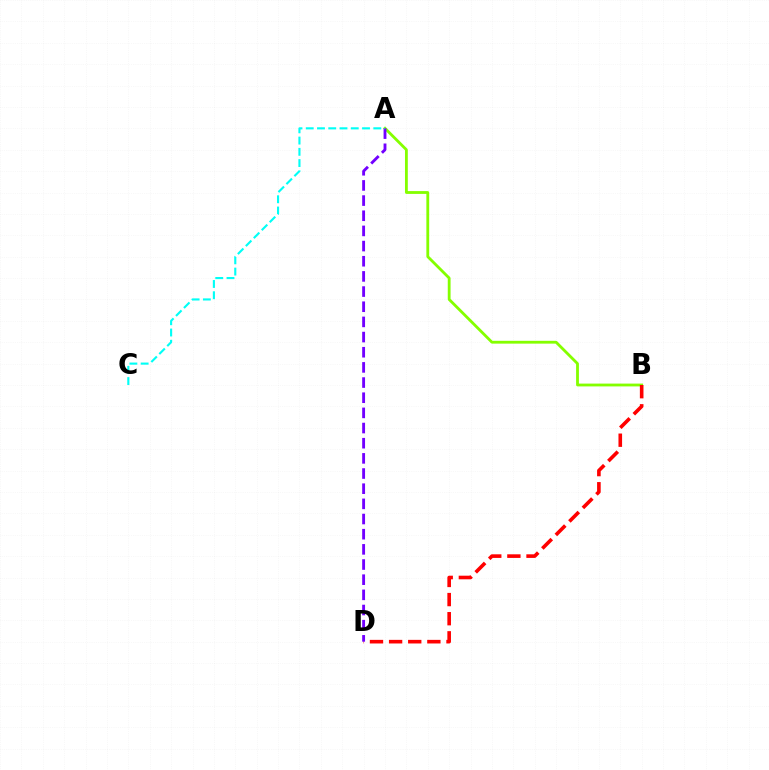{('A', 'B'): [{'color': '#84ff00', 'line_style': 'solid', 'thickness': 2.03}], ('B', 'D'): [{'color': '#ff0000', 'line_style': 'dashed', 'thickness': 2.6}], ('A', 'D'): [{'color': '#7200ff', 'line_style': 'dashed', 'thickness': 2.06}], ('A', 'C'): [{'color': '#00fff6', 'line_style': 'dashed', 'thickness': 1.53}]}